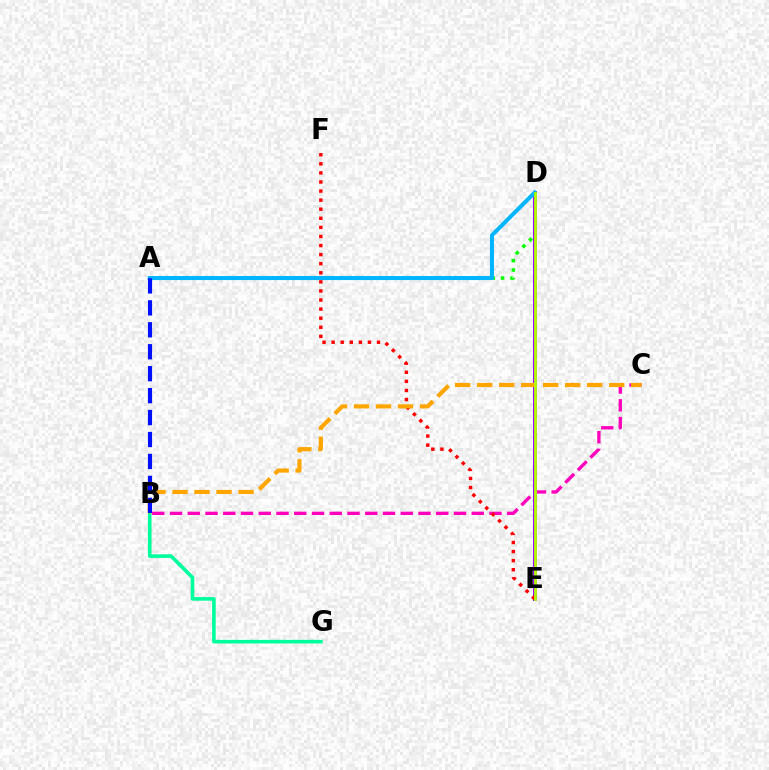{('A', 'D'): [{'color': '#08ff00', 'line_style': 'dotted', 'thickness': 2.55}, {'color': '#00b5ff', 'line_style': 'solid', 'thickness': 2.9}], ('B', 'C'): [{'color': '#ff00bd', 'line_style': 'dashed', 'thickness': 2.41}, {'color': '#ffa500', 'line_style': 'dashed', 'thickness': 2.99}], ('D', 'E'): [{'color': '#9b00ff', 'line_style': 'solid', 'thickness': 2.81}, {'color': '#b3ff00', 'line_style': 'solid', 'thickness': 2.0}], ('E', 'F'): [{'color': '#ff0000', 'line_style': 'dotted', 'thickness': 2.47}], ('B', 'G'): [{'color': '#00ff9d', 'line_style': 'solid', 'thickness': 2.61}], ('A', 'B'): [{'color': '#0010ff', 'line_style': 'dashed', 'thickness': 2.98}]}